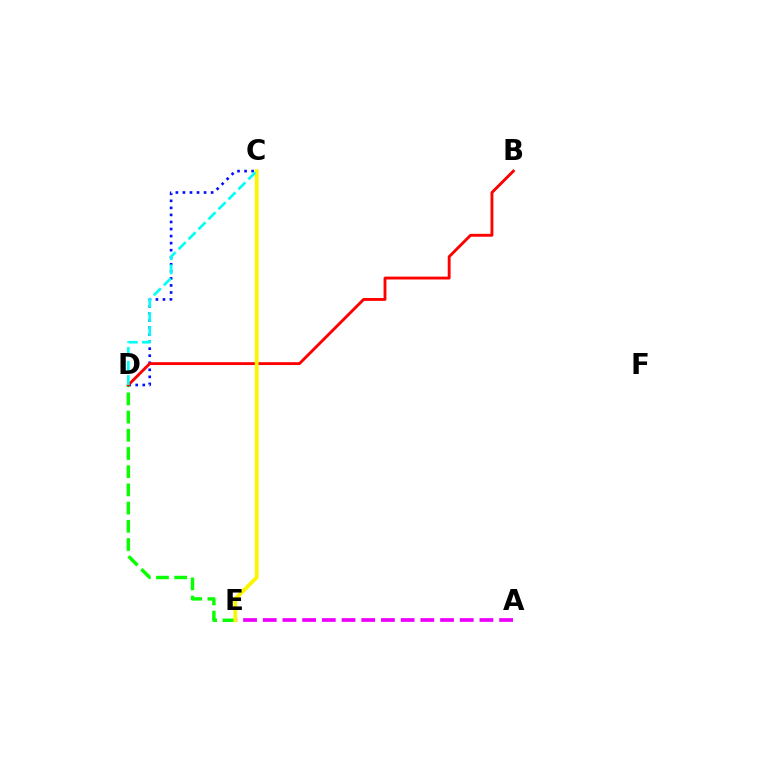{('C', 'D'): [{'color': '#0010ff', 'line_style': 'dotted', 'thickness': 1.92}, {'color': '#00fff6', 'line_style': 'dashed', 'thickness': 1.92}], ('D', 'E'): [{'color': '#08ff00', 'line_style': 'dashed', 'thickness': 2.47}], ('B', 'D'): [{'color': '#ff0000', 'line_style': 'solid', 'thickness': 2.07}], ('A', 'E'): [{'color': '#ee00ff', 'line_style': 'dashed', 'thickness': 2.68}], ('C', 'E'): [{'color': '#fcf500', 'line_style': 'solid', 'thickness': 2.74}]}